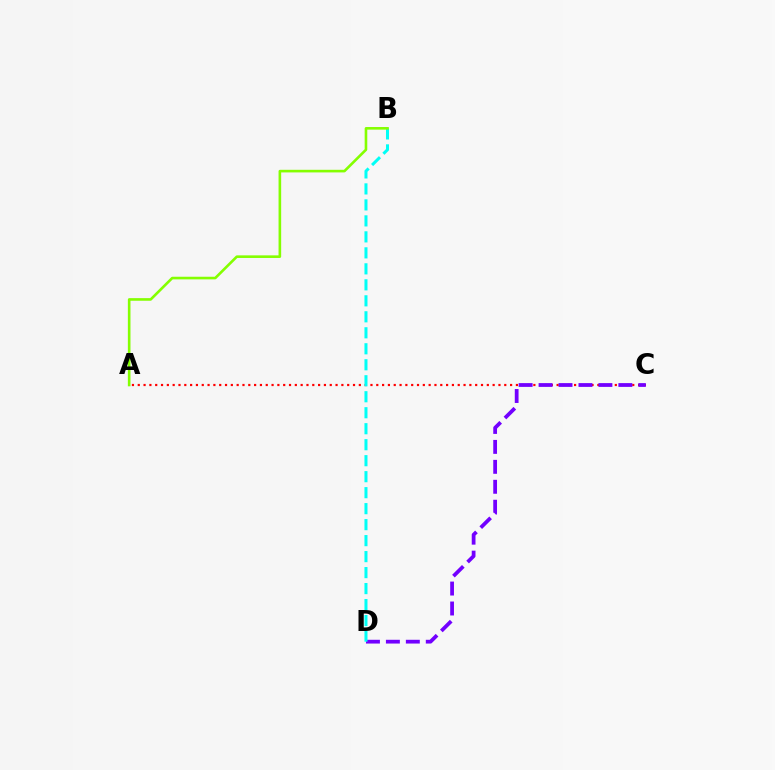{('A', 'C'): [{'color': '#ff0000', 'line_style': 'dotted', 'thickness': 1.58}], ('C', 'D'): [{'color': '#7200ff', 'line_style': 'dashed', 'thickness': 2.71}], ('B', 'D'): [{'color': '#00fff6', 'line_style': 'dashed', 'thickness': 2.17}], ('A', 'B'): [{'color': '#84ff00', 'line_style': 'solid', 'thickness': 1.88}]}